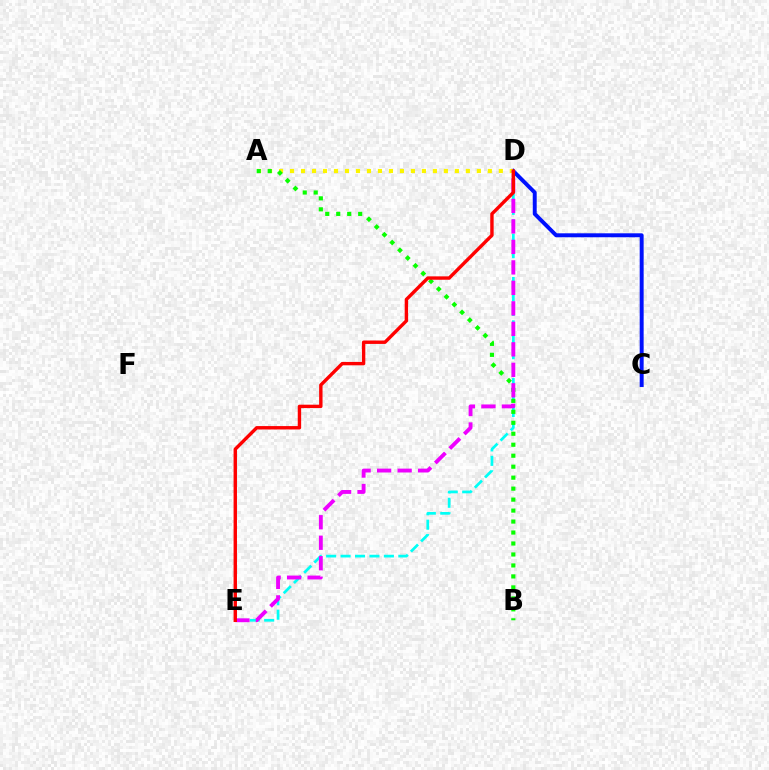{('C', 'D'): [{'color': '#0010ff', 'line_style': 'solid', 'thickness': 2.84}], ('A', 'D'): [{'color': '#fcf500', 'line_style': 'dotted', 'thickness': 2.99}], ('D', 'E'): [{'color': '#00fff6', 'line_style': 'dashed', 'thickness': 1.96}, {'color': '#ee00ff', 'line_style': 'dashed', 'thickness': 2.78}, {'color': '#ff0000', 'line_style': 'solid', 'thickness': 2.45}], ('A', 'B'): [{'color': '#08ff00', 'line_style': 'dotted', 'thickness': 2.98}]}